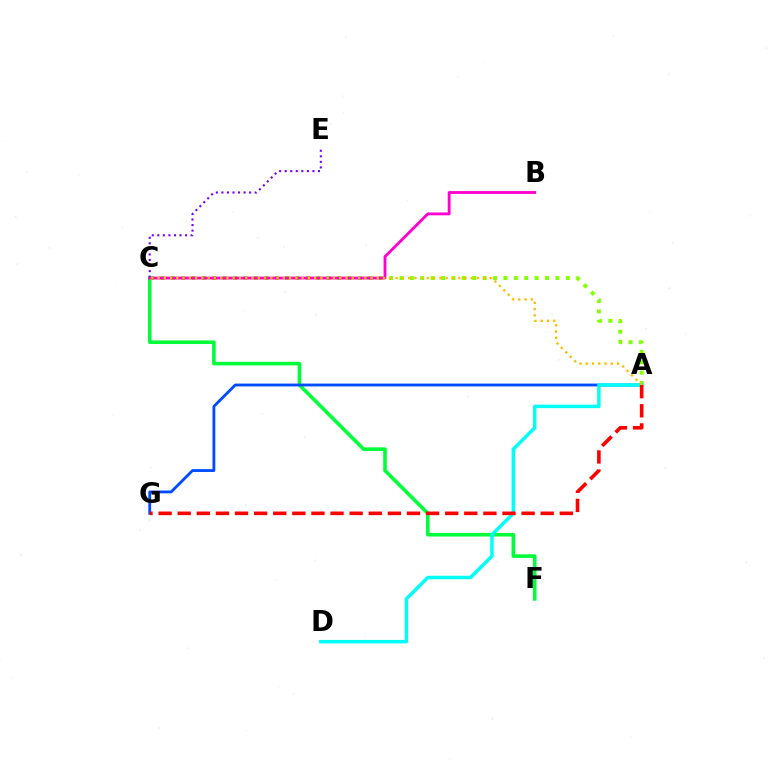{('C', 'F'): [{'color': '#00ff39', 'line_style': 'solid', 'thickness': 2.59}], ('A', 'C'): [{'color': '#84ff00', 'line_style': 'dotted', 'thickness': 2.82}, {'color': '#ffbd00', 'line_style': 'dotted', 'thickness': 1.7}], ('A', 'G'): [{'color': '#004bff', 'line_style': 'solid', 'thickness': 2.03}, {'color': '#ff0000', 'line_style': 'dashed', 'thickness': 2.6}], ('C', 'E'): [{'color': '#7200ff', 'line_style': 'dotted', 'thickness': 1.51}], ('A', 'D'): [{'color': '#00fff6', 'line_style': 'solid', 'thickness': 2.5}], ('B', 'C'): [{'color': '#ff00cf', 'line_style': 'solid', 'thickness': 2.04}]}